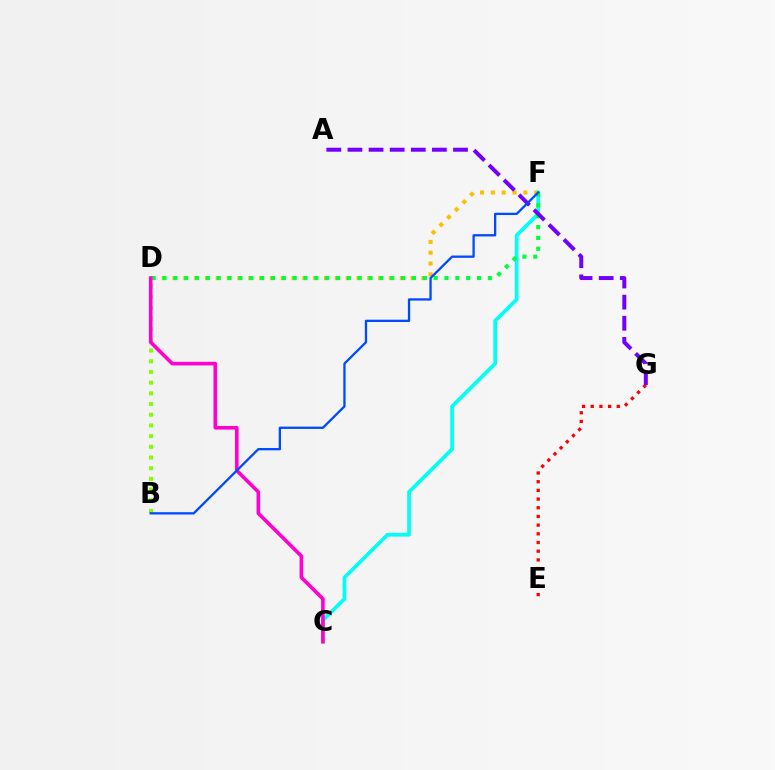{('D', 'F'): [{'color': '#ffbd00', 'line_style': 'dotted', 'thickness': 2.94}, {'color': '#00ff39', 'line_style': 'dotted', 'thickness': 2.95}], ('C', 'F'): [{'color': '#00fff6', 'line_style': 'solid', 'thickness': 2.67}], ('E', 'G'): [{'color': '#ff0000', 'line_style': 'dotted', 'thickness': 2.36}], ('A', 'G'): [{'color': '#7200ff', 'line_style': 'dashed', 'thickness': 2.87}], ('B', 'D'): [{'color': '#84ff00', 'line_style': 'dotted', 'thickness': 2.91}], ('C', 'D'): [{'color': '#ff00cf', 'line_style': 'solid', 'thickness': 2.59}], ('B', 'F'): [{'color': '#004bff', 'line_style': 'solid', 'thickness': 1.66}]}